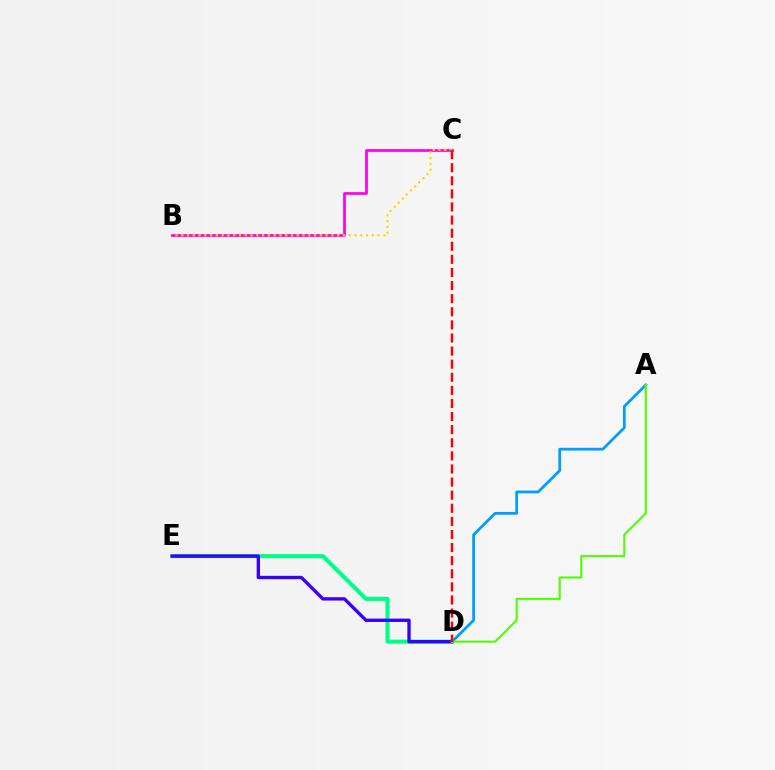{('D', 'E'): [{'color': '#00ff86', 'line_style': 'solid', 'thickness': 2.93}, {'color': '#3700ff', 'line_style': 'solid', 'thickness': 2.41}], ('B', 'C'): [{'color': '#ff00ed', 'line_style': 'solid', 'thickness': 1.97}, {'color': '#ffd500', 'line_style': 'dotted', 'thickness': 1.57}], ('A', 'D'): [{'color': '#009eff', 'line_style': 'solid', 'thickness': 2.0}, {'color': '#4fff00', 'line_style': 'solid', 'thickness': 1.5}], ('C', 'D'): [{'color': '#ff0000', 'line_style': 'dashed', 'thickness': 1.78}]}